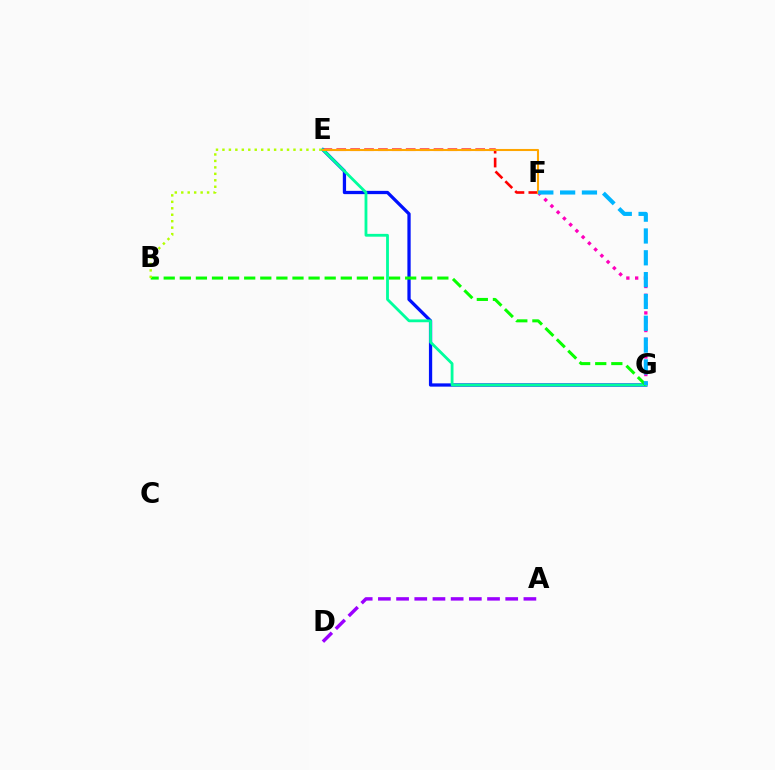{('E', 'F'): [{'color': '#ff0000', 'line_style': 'dashed', 'thickness': 1.89}, {'color': '#ffa500', 'line_style': 'solid', 'thickness': 1.5}], ('E', 'G'): [{'color': '#0010ff', 'line_style': 'solid', 'thickness': 2.35}, {'color': '#00ff9d', 'line_style': 'solid', 'thickness': 2.02}], ('F', 'G'): [{'color': '#ff00bd', 'line_style': 'dotted', 'thickness': 2.39}, {'color': '#00b5ff', 'line_style': 'dashed', 'thickness': 2.96}], ('B', 'G'): [{'color': '#08ff00', 'line_style': 'dashed', 'thickness': 2.19}], ('A', 'D'): [{'color': '#9b00ff', 'line_style': 'dashed', 'thickness': 2.47}], ('B', 'E'): [{'color': '#b3ff00', 'line_style': 'dotted', 'thickness': 1.75}]}